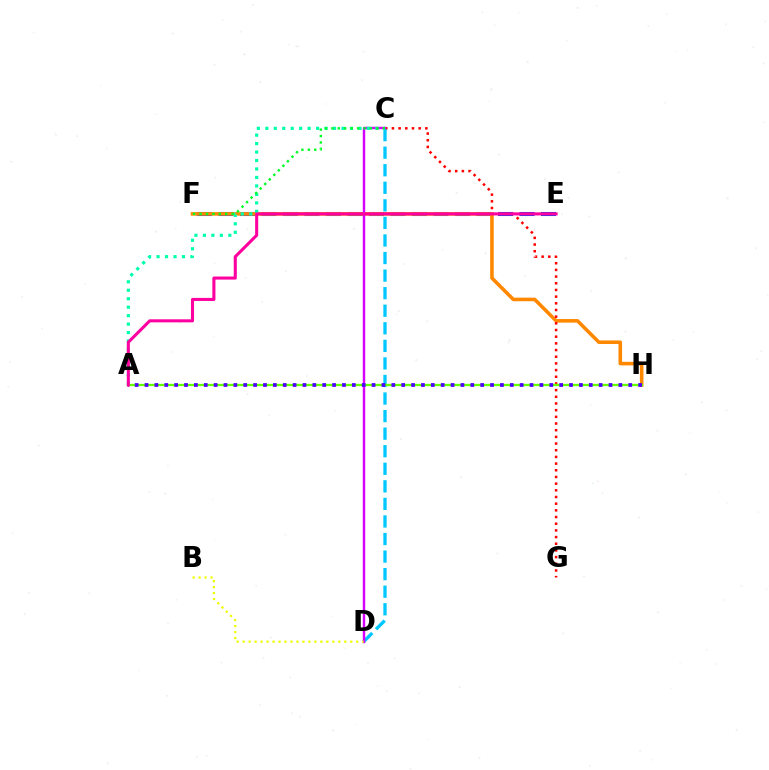{('E', 'F'): [{'color': '#003fff', 'line_style': 'dashed', 'thickness': 2.92}], ('F', 'H'): [{'color': '#ff8800', 'line_style': 'solid', 'thickness': 2.56}], ('C', 'G'): [{'color': '#ff0000', 'line_style': 'dotted', 'thickness': 1.81}], ('C', 'D'): [{'color': '#00c7ff', 'line_style': 'dashed', 'thickness': 2.39}, {'color': '#d600ff', 'line_style': 'solid', 'thickness': 1.76}], ('A', 'C'): [{'color': '#00ffaf', 'line_style': 'dotted', 'thickness': 2.3}], ('C', 'F'): [{'color': '#00ff27', 'line_style': 'dotted', 'thickness': 1.75}], ('A', 'H'): [{'color': '#66ff00', 'line_style': 'solid', 'thickness': 1.65}, {'color': '#4f00ff', 'line_style': 'dotted', 'thickness': 2.68}], ('A', 'E'): [{'color': '#ff00a0', 'line_style': 'solid', 'thickness': 2.21}], ('B', 'D'): [{'color': '#eeff00', 'line_style': 'dotted', 'thickness': 1.62}]}